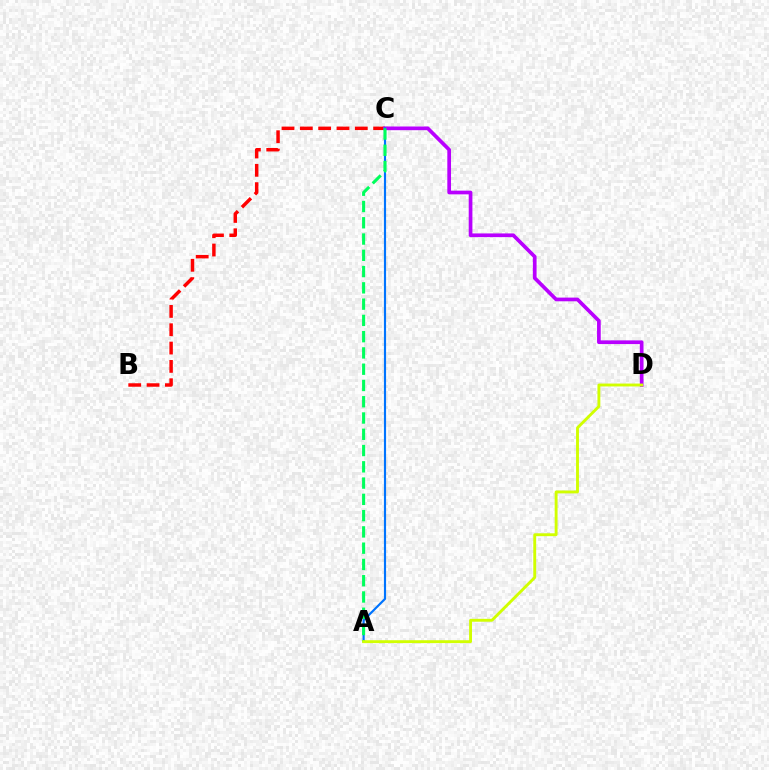{('B', 'C'): [{'color': '#ff0000', 'line_style': 'dashed', 'thickness': 2.49}], ('C', 'D'): [{'color': '#b900ff', 'line_style': 'solid', 'thickness': 2.66}], ('A', 'C'): [{'color': '#0074ff', 'line_style': 'solid', 'thickness': 1.55}, {'color': '#00ff5c', 'line_style': 'dashed', 'thickness': 2.21}], ('A', 'D'): [{'color': '#d1ff00', 'line_style': 'solid', 'thickness': 2.08}]}